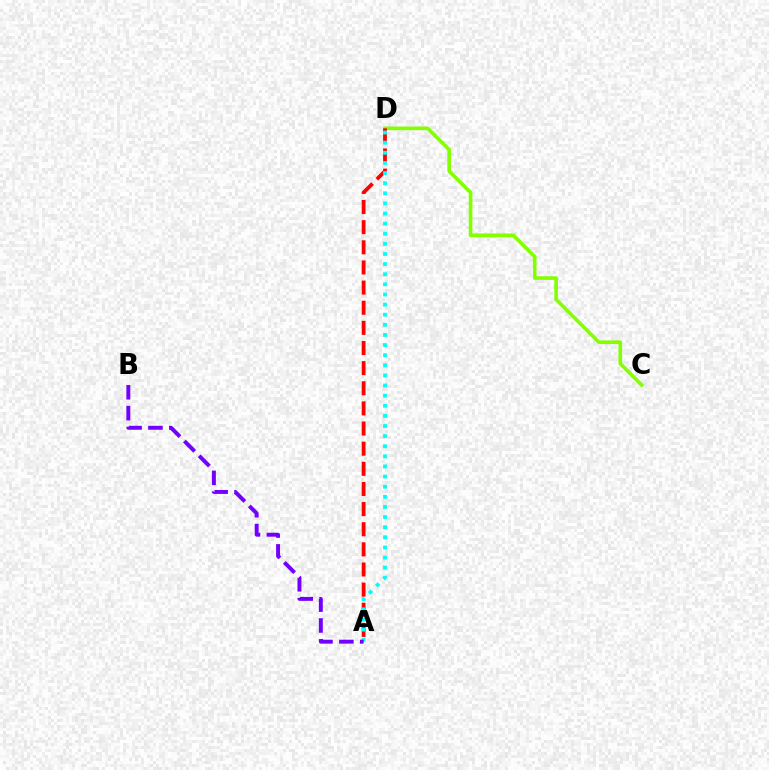{('C', 'D'): [{'color': '#84ff00', 'line_style': 'solid', 'thickness': 2.61}], ('A', 'D'): [{'color': '#ff0000', 'line_style': 'dashed', 'thickness': 2.74}, {'color': '#00fff6', 'line_style': 'dotted', 'thickness': 2.75}], ('A', 'B'): [{'color': '#7200ff', 'line_style': 'dashed', 'thickness': 2.83}]}